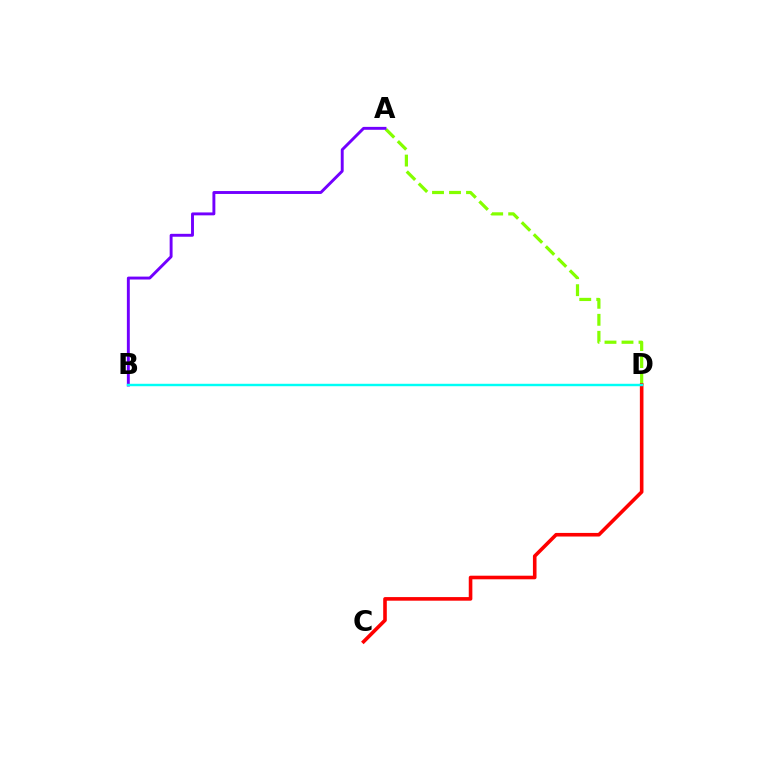{('A', 'D'): [{'color': '#84ff00', 'line_style': 'dashed', 'thickness': 2.31}], ('A', 'B'): [{'color': '#7200ff', 'line_style': 'solid', 'thickness': 2.1}], ('C', 'D'): [{'color': '#ff0000', 'line_style': 'solid', 'thickness': 2.59}], ('B', 'D'): [{'color': '#00fff6', 'line_style': 'solid', 'thickness': 1.75}]}